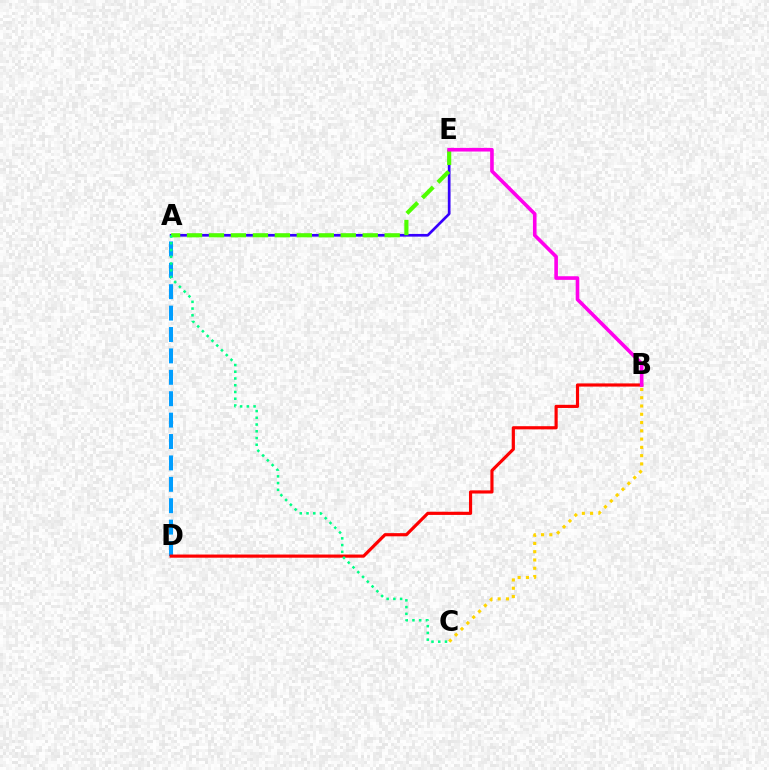{('A', 'E'): [{'color': '#3700ff', 'line_style': 'solid', 'thickness': 1.94}, {'color': '#4fff00', 'line_style': 'dashed', 'thickness': 2.98}], ('A', 'D'): [{'color': '#009eff', 'line_style': 'dashed', 'thickness': 2.91}], ('B', 'C'): [{'color': '#ffd500', 'line_style': 'dotted', 'thickness': 2.25}], ('B', 'D'): [{'color': '#ff0000', 'line_style': 'solid', 'thickness': 2.28}], ('B', 'E'): [{'color': '#ff00ed', 'line_style': 'solid', 'thickness': 2.61}], ('A', 'C'): [{'color': '#00ff86', 'line_style': 'dotted', 'thickness': 1.83}]}